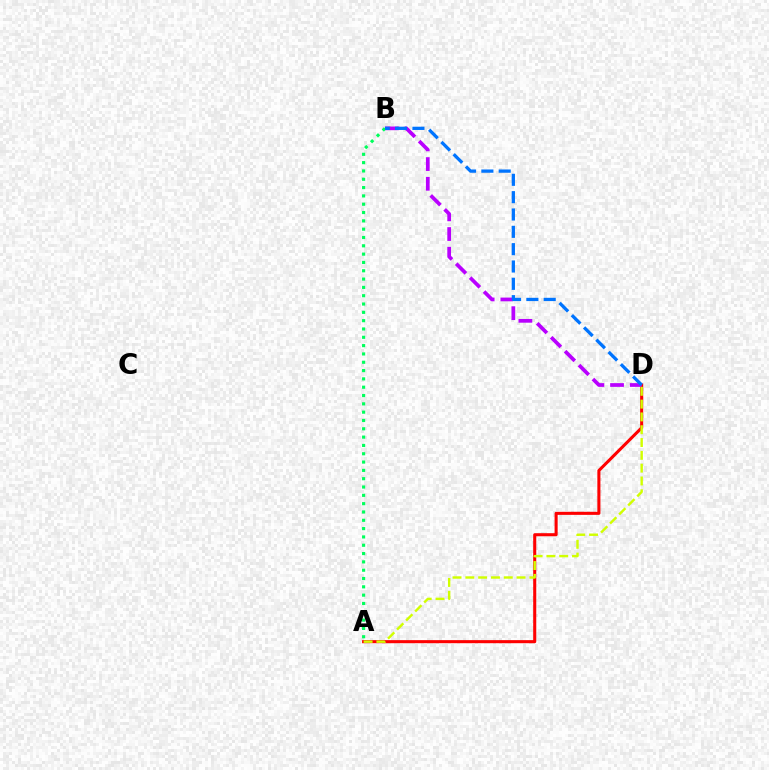{('A', 'D'): [{'color': '#ff0000', 'line_style': 'solid', 'thickness': 2.21}, {'color': '#d1ff00', 'line_style': 'dashed', 'thickness': 1.74}], ('B', 'D'): [{'color': '#b900ff', 'line_style': 'dashed', 'thickness': 2.68}, {'color': '#0074ff', 'line_style': 'dashed', 'thickness': 2.35}], ('A', 'B'): [{'color': '#00ff5c', 'line_style': 'dotted', 'thickness': 2.26}]}